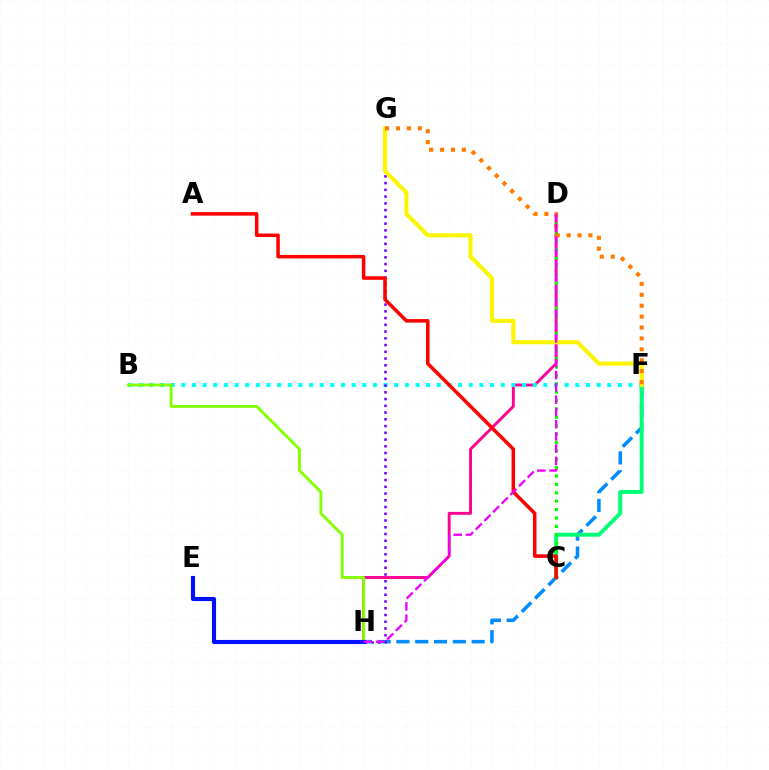{('F', 'H'): [{'color': '#008cff', 'line_style': 'dashed', 'thickness': 2.55}], ('D', 'H'): [{'color': '#ff0094', 'line_style': 'solid', 'thickness': 2.08}, {'color': '#ee00ff', 'line_style': 'dashed', 'thickness': 1.66}], ('C', 'F'): [{'color': '#00ff74', 'line_style': 'solid', 'thickness': 2.83}], ('B', 'F'): [{'color': '#00fff6', 'line_style': 'dotted', 'thickness': 2.89}], ('C', 'D'): [{'color': '#08ff00', 'line_style': 'dotted', 'thickness': 2.28}], ('G', 'H'): [{'color': '#7200ff', 'line_style': 'dotted', 'thickness': 1.83}], ('F', 'G'): [{'color': '#fcf500', 'line_style': 'solid', 'thickness': 2.96}, {'color': '#ff7c00', 'line_style': 'dotted', 'thickness': 2.96}], ('B', 'H'): [{'color': '#84ff00', 'line_style': 'solid', 'thickness': 2.05}], ('A', 'C'): [{'color': '#ff0000', 'line_style': 'solid', 'thickness': 2.54}], ('E', 'H'): [{'color': '#0010ff', 'line_style': 'solid', 'thickness': 2.96}]}